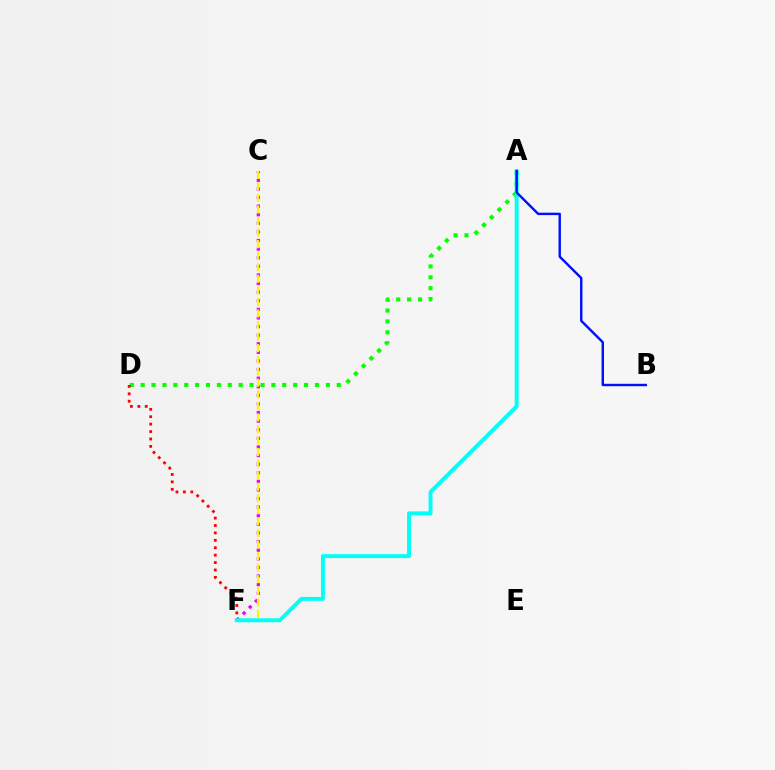{('C', 'F'): [{'color': '#ee00ff', 'line_style': 'dotted', 'thickness': 2.34}, {'color': '#fcf500', 'line_style': 'dashed', 'thickness': 1.57}], ('A', 'D'): [{'color': '#08ff00', 'line_style': 'dotted', 'thickness': 2.96}], ('D', 'F'): [{'color': '#ff0000', 'line_style': 'dotted', 'thickness': 2.01}], ('A', 'F'): [{'color': '#00fff6', 'line_style': 'solid', 'thickness': 2.82}], ('A', 'B'): [{'color': '#0010ff', 'line_style': 'solid', 'thickness': 1.74}]}